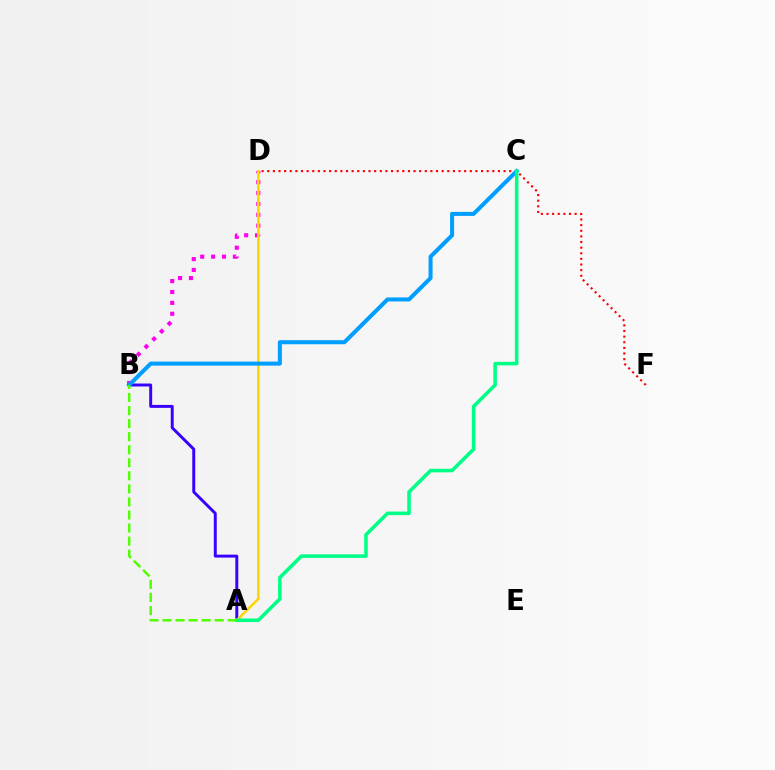{('D', 'F'): [{'color': '#ff0000', 'line_style': 'dotted', 'thickness': 1.53}], ('B', 'D'): [{'color': '#ff00ed', 'line_style': 'dotted', 'thickness': 2.96}], ('A', 'B'): [{'color': '#3700ff', 'line_style': 'solid', 'thickness': 2.12}, {'color': '#4fff00', 'line_style': 'dashed', 'thickness': 1.77}], ('A', 'D'): [{'color': '#ffd500', 'line_style': 'solid', 'thickness': 1.83}], ('B', 'C'): [{'color': '#009eff', 'line_style': 'solid', 'thickness': 2.9}], ('A', 'C'): [{'color': '#00ff86', 'line_style': 'solid', 'thickness': 2.56}]}